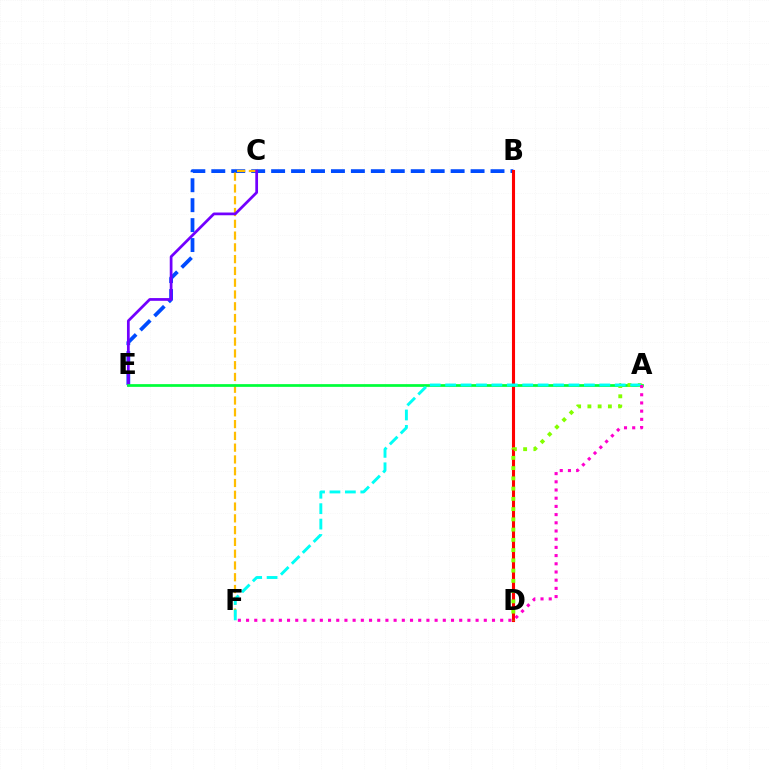{('B', 'E'): [{'color': '#004bff', 'line_style': 'dashed', 'thickness': 2.71}], ('B', 'D'): [{'color': '#ff0000', 'line_style': 'solid', 'thickness': 2.23}], ('C', 'F'): [{'color': '#ffbd00', 'line_style': 'dashed', 'thickness': 1.6}], ('C', 'E'): [{'color': '#7200ff', 'line_style': 'solid', 'thickness': 1.97}], ('A', 'E'): [{'color': '#00ff39', 'line_style': 'solid', 'thickness': 1.96}], ('A', 'D'): [{'color': '#84ff00', 'line_style': 'dotted', 'thickness': 2.78}], ('A', 'F'): [{'color': '#00fff6', 'line_style': 'dashed', 'thickness': 2.09}, {'color': '#ff00cf', 'line_style': 'dotted', 'thickness': 2.23}]}